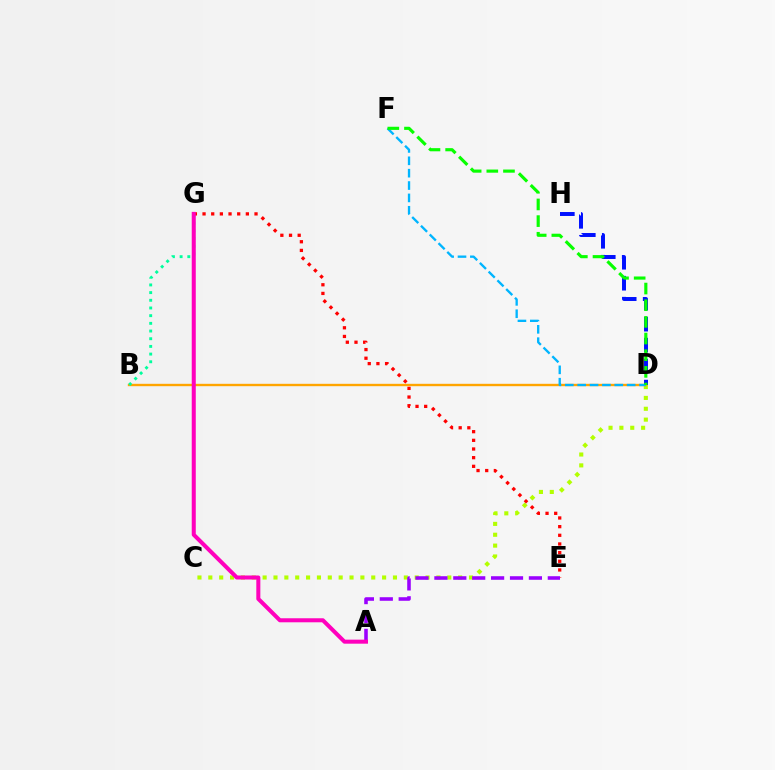{('C', 'D'): [{'color': '#b3ff00', 'line_style': 'dotted', 'thickness': 2.95}], ('B', 'D'): [{'color': '#ffa500', 'line_style': 'solid', 'thickness': 1.71}], ('B', 'G'): [{'color': '#00ff9d', 'line_style': 'dotted', 'thickness': 2.09}], ('D', 'H'): [{'color': '#0010ff', 'line_style': 'dashed', 'thickness': 2.85}], ('E', 'G'): [{'color': '#ff0000', 'line_style': 'dotted', 'thickness': 2.35}], ('A', 'E'): [{'color': '#9b00ff', 'line_style': 'dashed', 'thickness': 2.57}], ('D', 'F'): [{'color': '#00b5ff', 'line_style': 'dashed', 'thickness': 1.68}, {'color': '#08ff00', 'line_style': 'dashed', 'thickness': 2.26}], ('A', 'G'): [{'color': '#ff00bd', 'line_style': 'solid', 'thickness': 2.9}]}